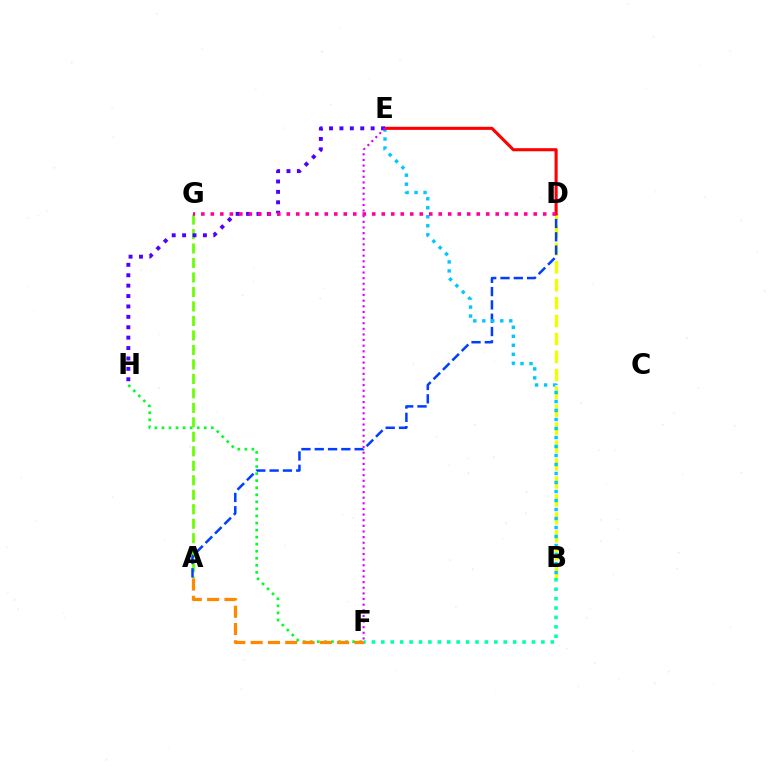{('A', 'G'): [{'color': '#66ff00', 'line_style': 'dashed', 'thickness': 1.97}], ('B', 'D'): [{'color': '#eeff00', 'line_style': 'dashed', 'thickness': 2.44}], ('A', 'D'): [{'color': '#003fff', 'line_style': 'dashed', 'thickness': 1.81}], ('B', 'E'): [{'color': '#00c7ff', 'line_style': 'dotted', 'thickness': 2.45}], ('D', 'E'): [{'color': '#ff0000', 'line_style': 'solid', 'thickness': 2.22}], ('F', 'H'): [{'color': '#00ff27', 'line_style': 'dotted', 'thickness': 1.92}], ('E', 'H'): [{'color': '#4f00ff', 'line_style': 'dotted', 'thickness': 2.83}], ('D', 'G'): [{'color': '#ff00a0', 'line_style': 'dotted', 'thickness': 2.58}], ('E', 'F'): [{'color': '#d600ff', 'line_style': 'dotted', 'thickness': 1.53}], ('A', 'F'): [{'color': '#ff8800', 'line_style': 'dashed', 'thickness': 2.35}], ('B', 'F'): [{'color': '#00ffaf', 'line_style': 'dotted', 'thickness': 2.56}]}